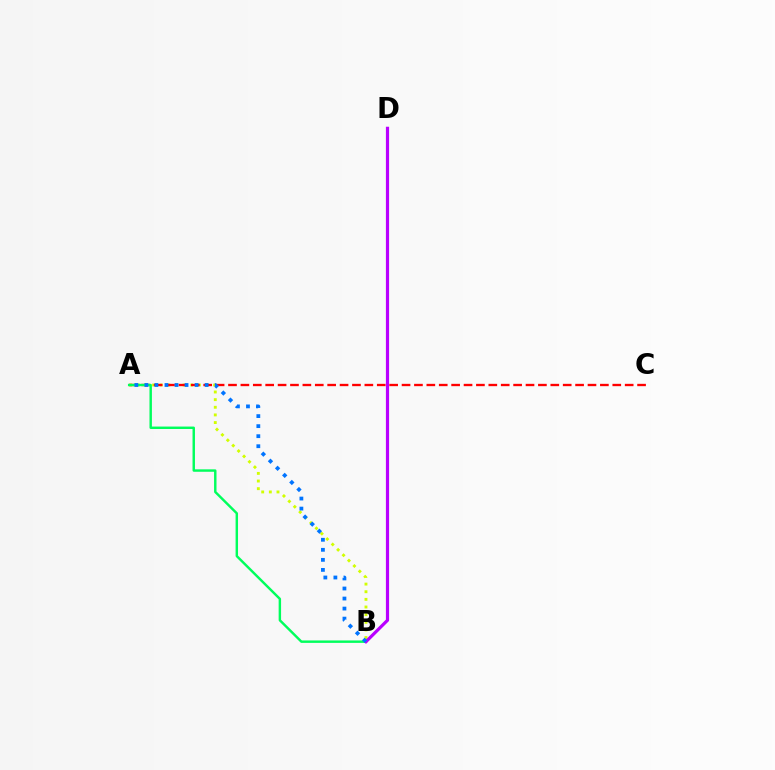{('A', 'B'): [{'color': '#d1ff00', 'line_style': 'dotted', 'thickness': 2.08}, {'color': '#00ff5c', 'line_style': 'solid', 'thickness': 1.75}, {'color': '#0074ff', 'line_style': 'dotted', 'thickness': 2.73}], ('A', 'C'): [{'color': '#ff0000', 'line_style': 'dashed', 'thickness': 1.68}], ('B', 'D'): [{'color': '#b900ff', 'line_style': 'solid', 'thickness': 2.29}]}